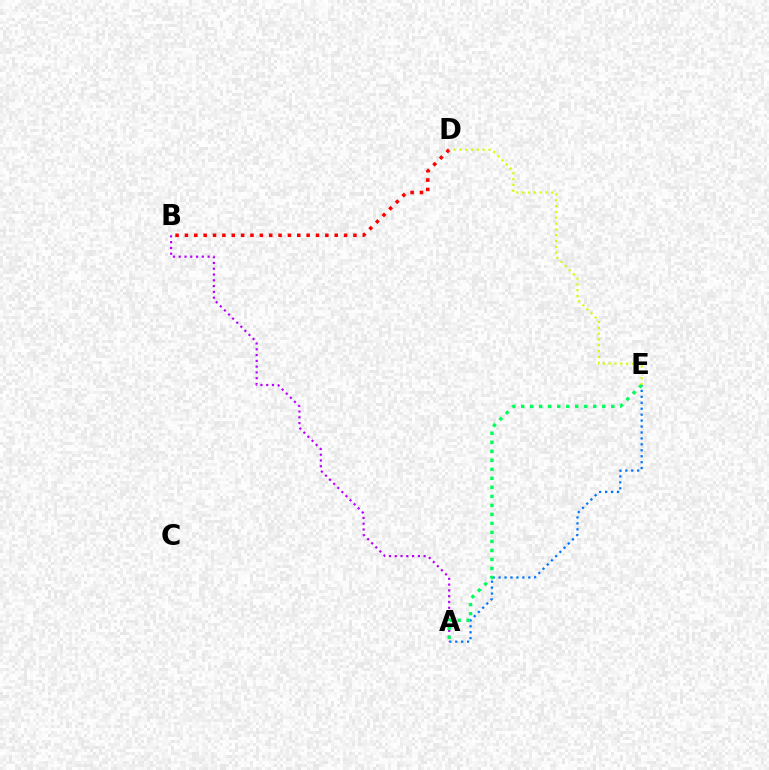{('B', 'D'): [{'color': '#ff0000', 'line_style': 'dotted', 'thickness': 2.54}], ('A', 'B'): [{'color': '#b900ff', 'line_style': 'dotted', 'thickness': 1.57}], ('A', 'E'): [{'color': '#0074ff', 'line_style': 'dotted', 'thickness': 1.61}, {'color': '#00ff5c', 'line_style': 'dotted', 'thickness': 2.45}], ('D', 'E'): [{'color': '#d1ff00', 'line_style': 'dotted', 'thickness': 1.58}]}